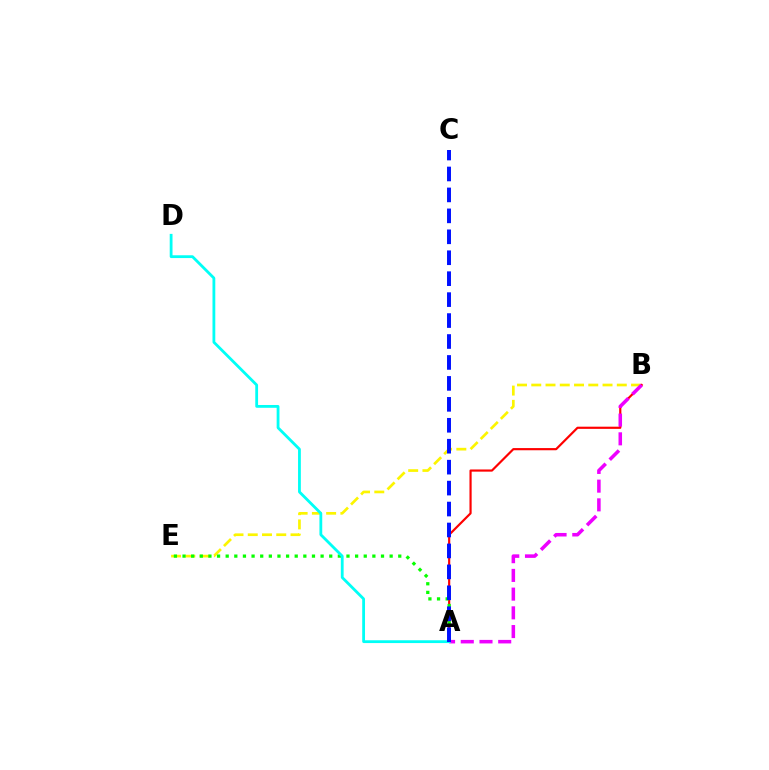{('B', 'E'): [{'color': '#fcf500', 'line_style': 'dashed', 'thickness': 1.94}], ('A', 'B'): [{'color': '#ff0000', 'line_style': 'solid', 'thickness': 1.57}, {'color': '#ee00ff', 'line_style': 'dashed', 'thickness': 2.54}], ('A', 'E'): [{'color': '#08ff00', 'line_style': 'dotted', 'thickness': 2.34}], ('A', 'D'): [{'color': '#00fff6', 'line_style': 'solid', 'thickness': 2.02}], ('A', 'C'): [{'color': '#0010ff', 'line_style': 'dashed', 'thickness': 2.84}]}